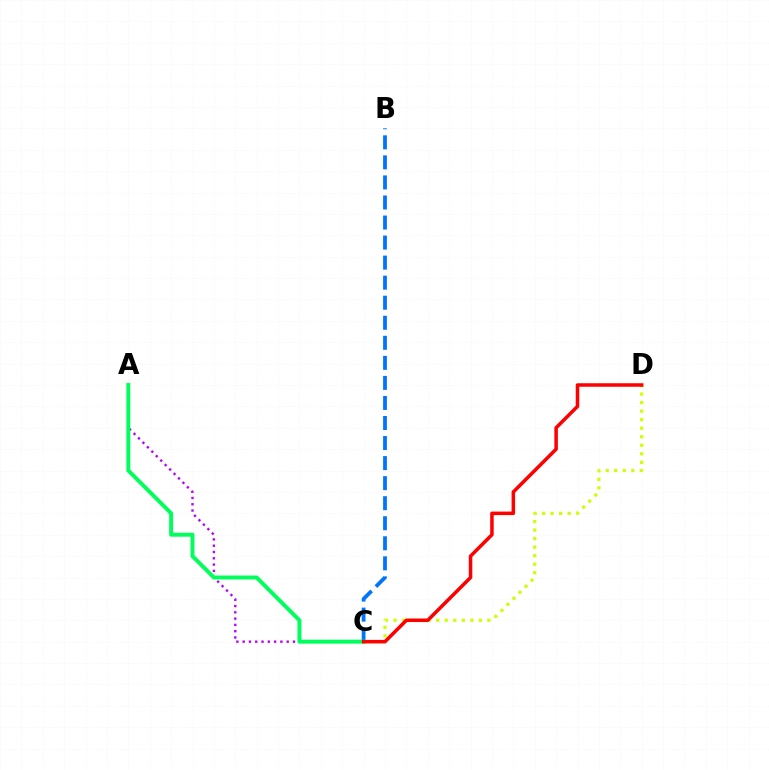{('C', 'D'): [{'color': '#d1ff00', 'line_style': 'dotted', 'thickness': 2.32}, {'color': '#ff0000', 'line_style': 'solid', 'thickness': 2.53}], ('B', 'C'): [{'color': '#0074ff', 'line_style': 'dashed', 'thickness': 2.72}], ('A', 'C'): [{'color': '#b900ff', 'line_style': 'dotted', 'thickness': 1.71}, {'color': '#00ff5c', 'line_style': 'solid', 'thickness': 2.84}]}